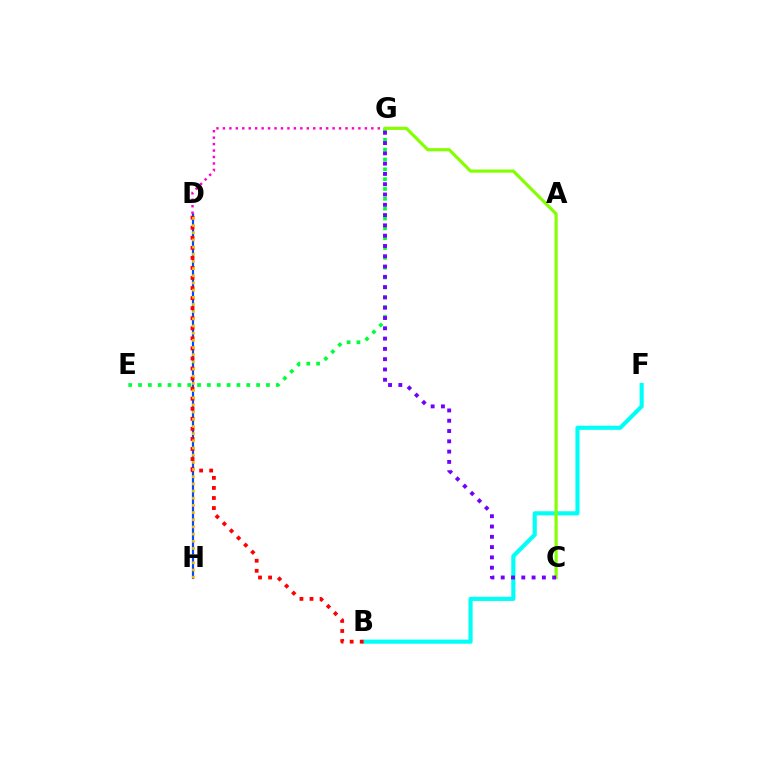{('D', 'H'): [{'color': '#004bff', 'line_style': 'solid', 'thickness': 1.58}, {'color': '#ffbd00', 'line_style': 'dotted', 'thickness': 1.95}], ('B', 'F'): [{'color': '#00fff6', 'line_style': 'solid', 'thickness': 2.98}], ('E', 'G'): [{'color': '#00ff39', 'line_style': 'dotted', 'thickness': 2.67}], ('D', 'G'): [{'color': '#ff00cf', 'line_style': 'dotted', 'thickness': 1.75}], ('C', 'G'): [{'color': '#84ff00', 'line_style': 'solid', 'thickness': 2.27}, {'color': '#7200ff', 'line_style': 'dotted', 'thickness': 2.8}], ('B', 'D'): [{'color': '#ff0000', 'line_style': 'dotted', 'thickness': 2.73}]}